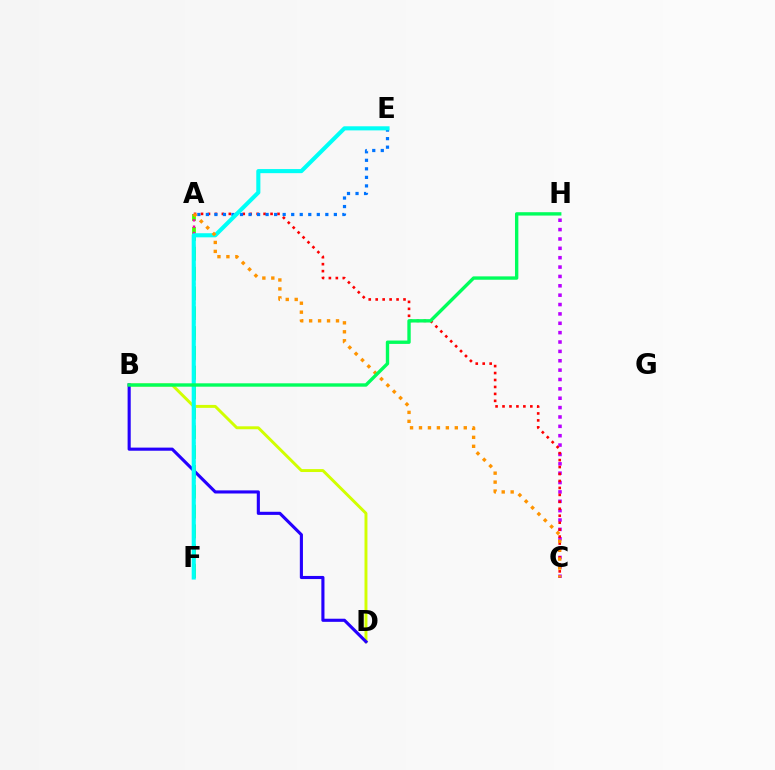{('A', 'F'): [{'color': '#3dff00', 'line_style': 'dashed', 'thickness': 2.69}, {'color': '#ff00ac', 'line_style': 'dotted', 'thickness': 1.73}], ('B', 'D'): [{'color': '#d1ff00', 'line_style': 'solid', 'thickness': 2.11}, {'color': '#2500ff', 'line_style': 'solid', 'thickness': 2.24}], ('C', 'H'): [{'color': '#b900ff', 'line_style': 'dotted', 'thickness': 2.55}], ('A', 'C'): [{'color': '#ff0000', 'line_style': 'dotted', 'thickness': 1.89}, {'color': '#ff9400', 'line_style': 'dotted', 'thickness': 2.43}], ('A', 'E'): [{'color': '#0074ff', 'line_style': 'dotted', 'thickness': 2.32}], ('E', 'F'): [{'color': '#00fff6', 'line_style': 'solid', 'thickness': 2.95}], ('B', 'H'): [{'color': '#00ff5c', 'line_style': 'solid', 'thickness': 2.43}]}